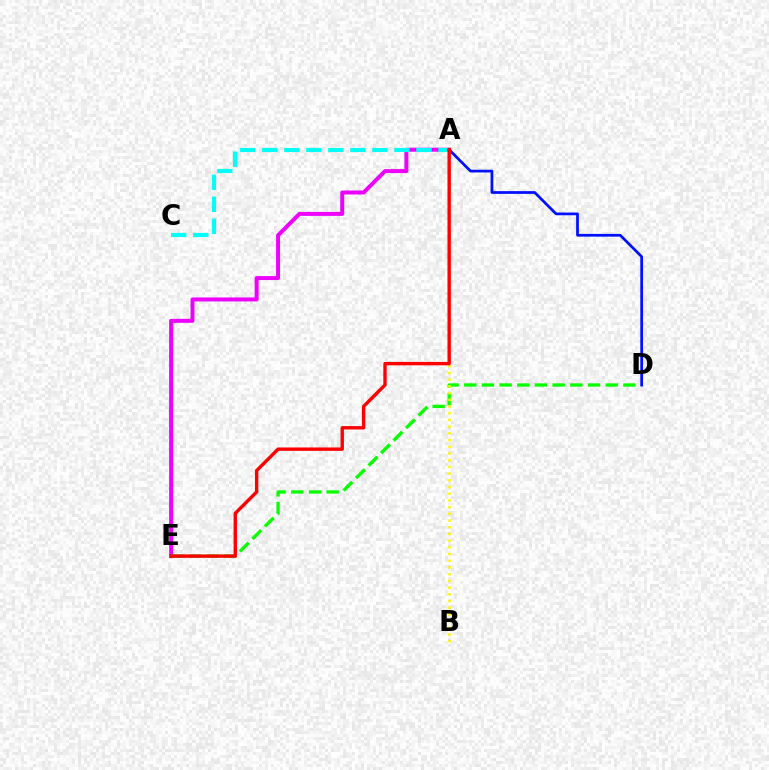{('A', 'E'): [{'color': '#ee00ff', 'line_style': 'solid', 'thickness': 2.87}, {'color': '#ff0000', 'line_style': 'solid', 'thickness': 2.44}], ('D', 'E'): [{'color': '#08ff00', 'line_style': 'dashed', 'thickness': 2.4}], ('A', 'C'): [{'color': '#00fff6', 'line_style': 'dashed', 'thickness': 2.99}], ('A', 'B'): [{'color': '#fcf500', 'line_style': 'dotted', 'thickness': 1.82}], ('A', 'D'): [{'color': '#0010ff', 'line_style': 'solid', 'thickness': 1.97}]}